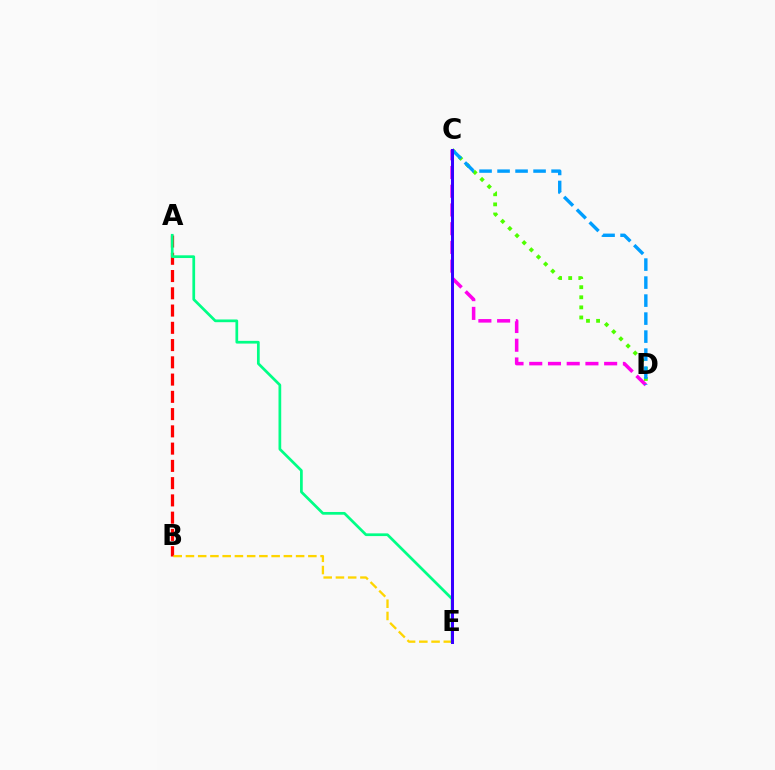{('C', 'D'): [{'color': '#ff00ed', 'line_style': 'dashed', 'thickness': 2.54}, {'color': '#4fff00', 'line_style': 'dotted', 'thickness': 2.74}, {'color': '#009eff', 'line_style': 'dashed', 'thickness': 2.45}], ('A', 'B'): [{'color': '#ff0000', 'line_style': 'dashed', 'thickness': 2.34}], ('B', 'E'): [{'color': '#ffd500', 'line_style': 'dashed', 'thickness': 1.66}], ('A', 'E'): [{'color': '#00ff86', 'line_style': 'solid', 'thickness': 1.96}], ('C', 'E'): [{'color': '#3700ff', 'line_style': 'solid', 'thickness': 2.17}]}